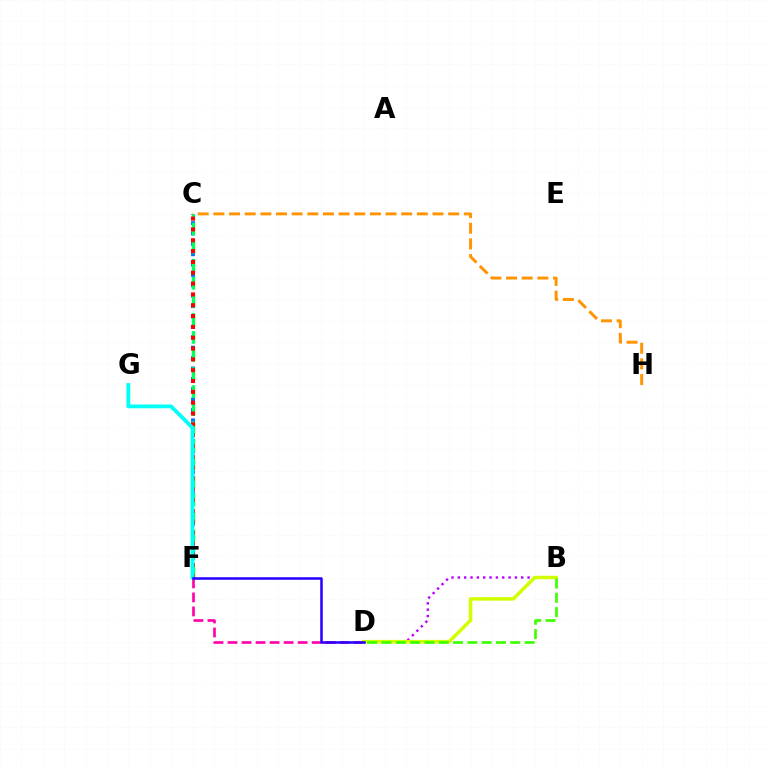{('C', 'F'): [{'color': '#0074ff', 'line_style': 'dotted', 'thickness': 2.82}, {'color': '#00ff5c', 'line_style': 'dashed', 'thickness': 2.45}, {'color': '#ff0000', 'line_style': 'dotted', 'thickness': 2.94}], ('B', 'D'): [{'color': '#b900ff', 'line_style': 'dotted', 'thickness': 1.72}, {'color': '#d1ff00', 'line_style': 'solid', 'thickness': 2.52}, {'color': '#3dff00', 'line_style': 'dashed', 'thickness': 1.94}], ('C', 'H'): [{'color': '#ff9400', 'line_style': 'dashed', 'thickness': 2.13}], ('D', 'F'): [{'color': '#ff00ac', 'line_style': 'dashed', 'thickness': 1.9}, {'color': '#2500ff', 'line_style': 'solid', 'thickness': 1.82}], ('F', 'G'): [{'color': '#00fff6', 'line_style': 'solid', 'thickness': 2.74}]}